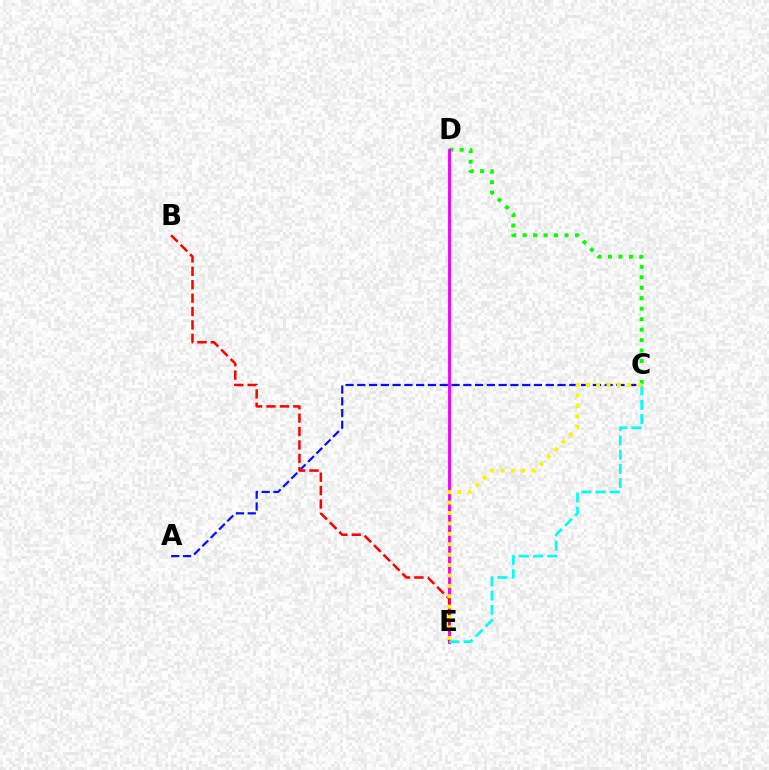{('C', 'D'): [{'color': '#08ff00', 'line_style': 'dotted', 'thickness': 2.84}], ('A', 'C'): [{'color': '#0010ff', 'line_style': 'dashed', 'thickness': 1.6}], ('D', 'E'): [{'color': '#ee00ff', 'line_style': 'solid', 'thickness': 2.06}], ('B', 'E'): [{'color': '#ff0000', 'line_style': 'dashed', 'thickness': 1.82}], ('C', 'E'): [{'color': '#00fff6', 'line_style': 'dashed', 'thickness': 1.94}, {'color': '#fcf500', 'line_style': 'dotted', 'thickness': 2.83}]}